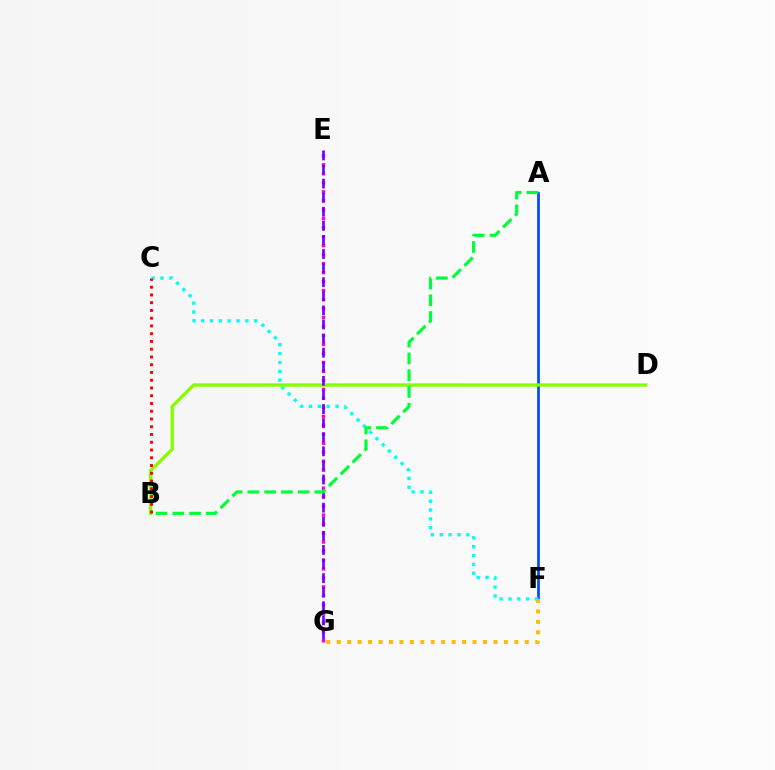{('E', 'G'): [{'color': '#ff00cf', 'line_style': 'dotted', 'thickness': 2.44}, {'color': '#7200ff', 'line_style': 'dashed', 'thickness': 1.91}], ('A', 'F'): [{'color': '#004bff', 'line_style': 'solid', 'thickness': 1.95}], ('C', 'F'): [{'color': '#00fff6', 'line_style': 'dotted', 'thickness': 2.41}], ('B', 'D'): [{'color': '#84ff00', 'line_style': 'solid', 'thickness': 2.4}], ('F', 'G'): [{'color': '#ffbd00', 'line_style': 'dotted', 'thickness': 2.84}], ('B', 'C'): [{'color': '#ff0000', 'line_style': 'dotted', 'thickness': 2.11}], ('A', 'B'): [{'color': '#00ff39', 'line_style': 'dashed', 'thickness': 2.28}]}